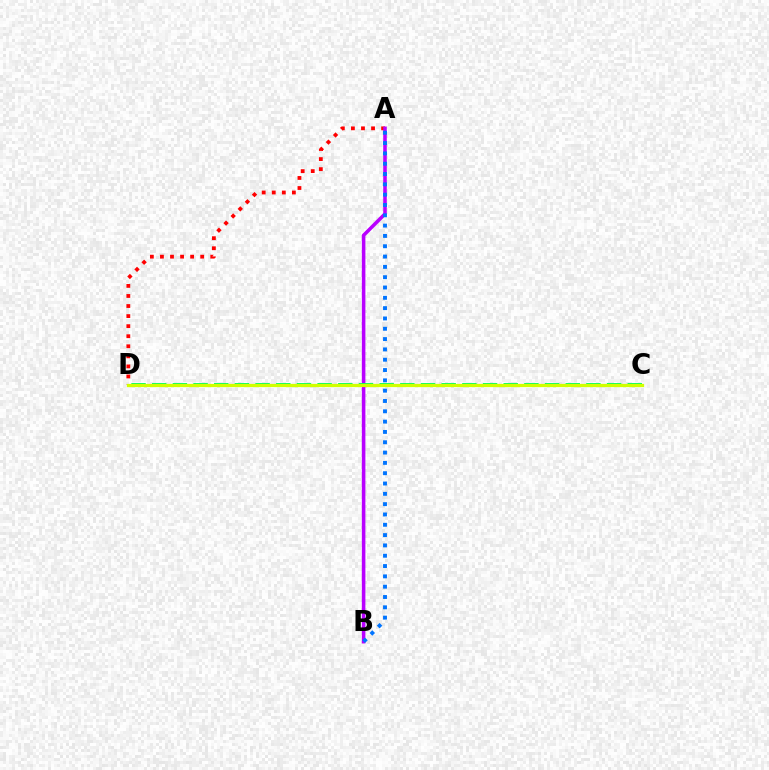{('A', 'D'): [{'color': '#ff0000', 'line_style': 'dotted', 'thickness': 2.73}], ('A', 'B'): [{'color': '#b900ff', 'line_style': 'solid', 'thickness': 2.55}, {'color': '#0074ff', 'line_style': 'dotted', 'thickness': 2.8}], ('C', 'D'): [{'color': '#00ff5c', 'line_style': 'dashed', 'thickness': 2.81}, {'color': '#d1ff00', 'line_style': 'solid', 'thickness': 2.34}]}